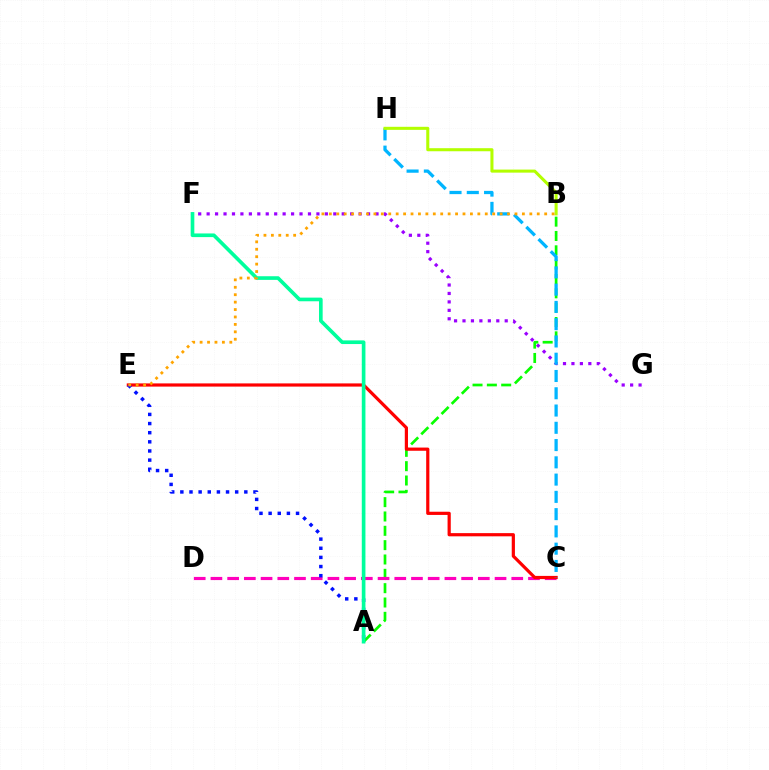{('F', 'G'): [{'color': '#9b00ff', 'line_style': 'dotted', 'thickness': 2.29}], ('A', 'B'): [{'color': '#08ff00', 'line_style': 'dashed', 'thickness': 1.95}], ('C', 'D'): [{'color': '#ff00bd', 'line_style': 'dashed', 'thickness': 2.27}], ('C', 'E'): [{'color': '#ff0000', 'line_style': 'solid', 'thickness': 2.3}], ('A', 'E'): [{'color': '#0010ff', 'line_style': 'dotted', 'thickness': 2.48}], ('C', 'H'): [{'color': '#00b5ff', 'line_style': 'dashed', 'thickness': 2.35}], ('B', 'H'): [{'color': '#b3ff00', 'line_style': 'solid', 'thickness': 2.2}], ('A', 'F'): [{'color': '#00ff9d', 'line_style': 'solid', 'thickness': 2.63}], ('B', 'E'): [{'color': '#ffa500', 'line_style': 'dotted', 'thickness': 2.02}]}